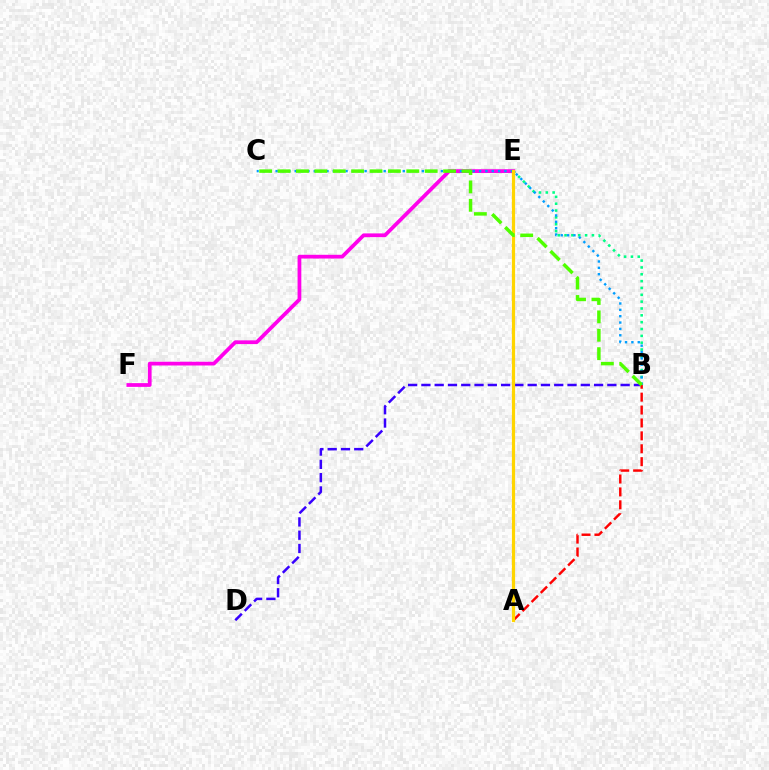{('B', 'E'): [{'color': '#00ff86', 'line_style': 'dotted', 'thickness': 1.86}], ('B', 'D'): [{'color': '#3700ff', 'line_style': 'dashed', 'thickness': 1.8}], ('E', 'F'): [{'color': '#ff00ed', 'line_style': 'solid', 'thickness': 2.7}], ('B', 'C'): [{'color': '#009eff', 'line_style': 'dotted', 'thickness': 1.73}, {'color': '#4fff00', 'line_style': 'dashed', 'thickness': 2.5}], ('A', 'B'): [{'color': '#ff0000', 'line_style': 'dashed', 'thickness': 1.75}], ('A', 'E'): [{'color': '#ffd500', 'line_style': 'solid', 'thickness': 2.3}]}